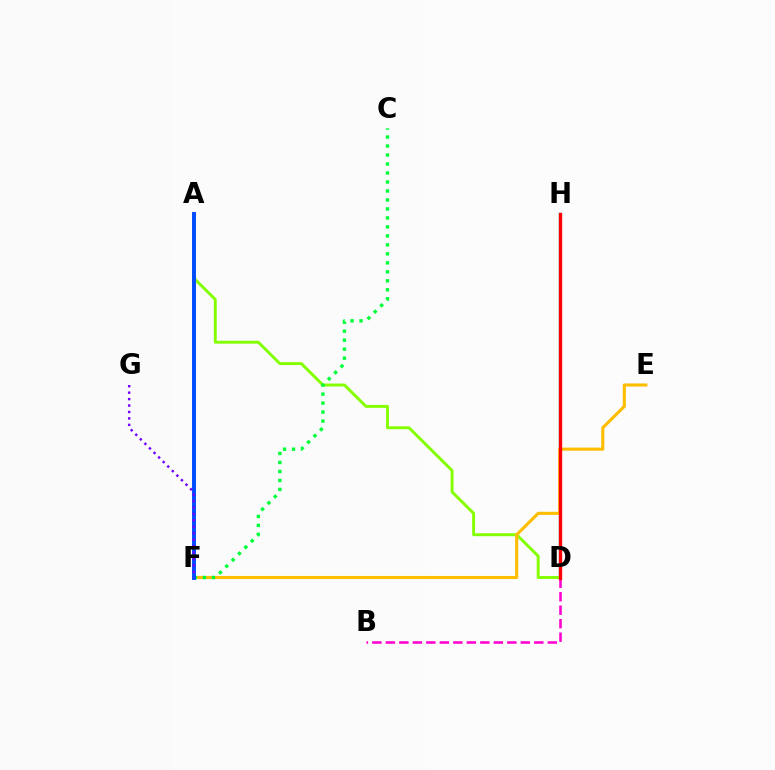{('B', 'D'): [{'color': '#ff00cf', 'line_style': 'dashed', 'thickness': 1.83}], ('D', 'H'): [{'color': '#00fff6', 'line_style': 'solid', 'thickness': 1.71}, {'color': '#ff0000', 'line_style': 'solid', 'thickness': 2.41}], ('A', 'D'): [{'color': '#84ff00', 'line_style': 'solid', 'thickness': 2.11}], ('E', 'F'): [{'color': '#ffbd00', 'line_style': 'solid', 'thickness': 2.23}], ('C', 'F'): [{'color': '#00ff39', 'line_style': 'dotted', 'thickness': 2.44}], ('A', 'F'): [{'color': '#004bff', 'line_style': 'solid', 'thickness': 2.83}], ('F', 'G'): [{'color': '#7200ff', 'line_style': 'dotted', 'thickness': 1.75}]}